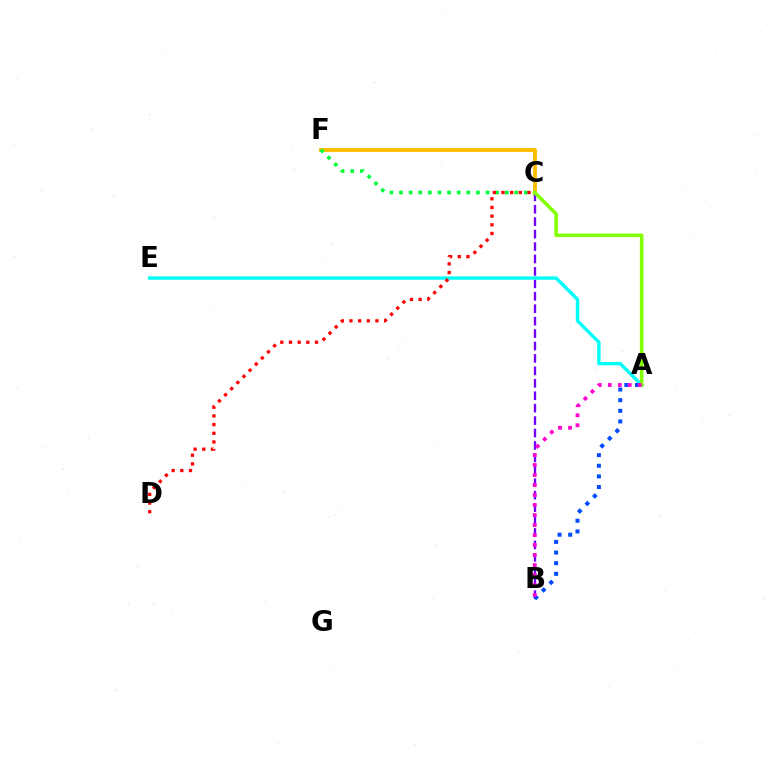{('C', 'F'): [{'color': '#ffbd00', 'line_style': 'solid', 'thickness': 2.76}, {'color': '#00ff39', 'line_style': 'dotted', 'thickness': 2.61}], ('B', 'C'): [{'color': '#7200ff', 'line_style': 'dashed', 'thickness': 1.69}], ('A', 'E'): [{'color': '#00fff6', 'line_style': 'solid', 'thickness': 2.43}], ('C', 'D'): [{'color': '#ff0000', 'line_style': 'dotted', 'thickness': 2.36}], ('A', 'B'): [{'color': '#004bff', 'line_style': 'dotted', 'thickness': 2.89}, {'color': '#ff00cf', 'line_style': 'dotted', 'thickness': 2.72}], ('A', 'C'): [{'color': '#84ff00', 'line_style': 'solid', 'thickness': 2.58}]}